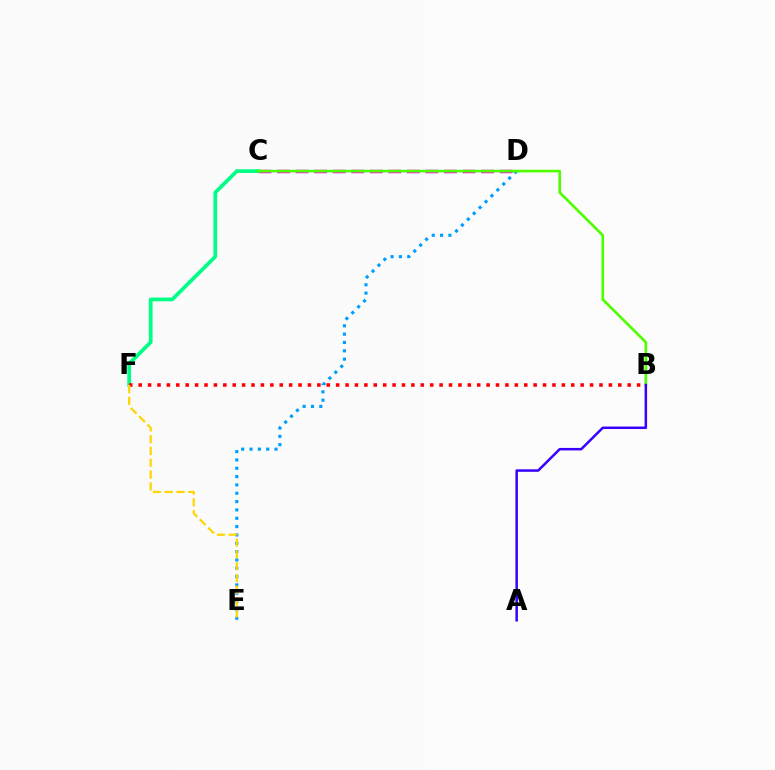{('C', 'D'): [{'color': '#ff00ed', 'line_style': 'dashed', 'thickness': 2.52}], ('D', 'E'): [{'color': '#009eff', 'line_style': 'dotted', 'thickness': 2.26}], ('C', 'F'): [{'color': '#00ff86', 'line_style': 'solid', 'thickness': 2.69}], ('B', 'C'): [{'color': '#4fff00', 'line_style': 'solid', 'thickness': 1.92}], ('B', 'F'): [{'color': '#ff0000', 'line_style': 'dotted', 'thickness': 2.56}], ('A', 'B'): [{'color': '#3700ff', 'line_style': 'solid', 'thickness': 1.8}], ('E', 'F'): [{'color': '#ffd500', 'line_style': 'dashed', 'thickness': 1.6}]}